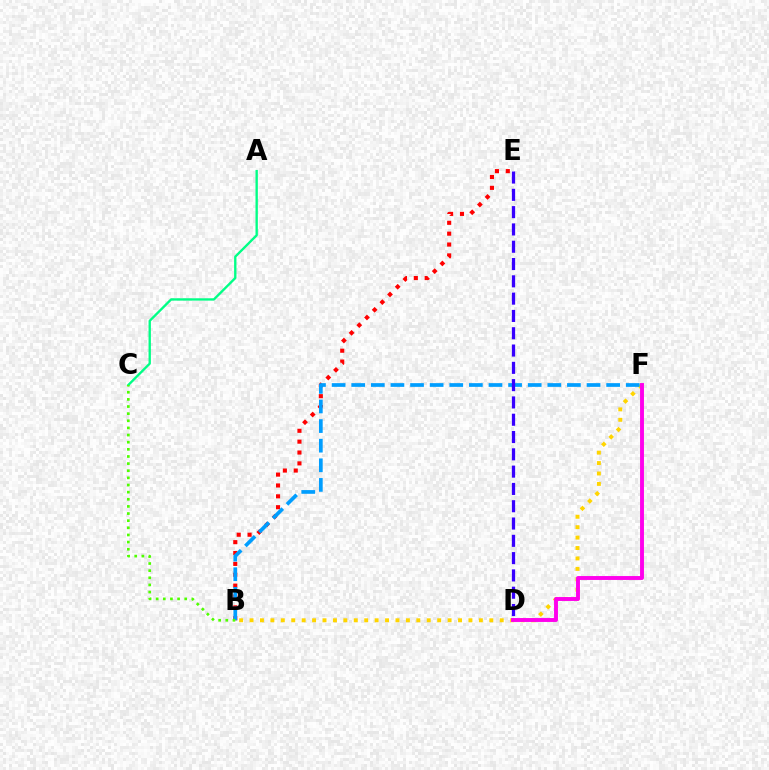{('B', 'E'): [{'color': '#ff0000', 'line_style': 'dotted', 'thickness': 2.95}], ('A', 'C'): [{'color': '#00ff86', 'line_style': 'solid', 'thickness': 1.69}], ('B', 'F'): [{'color': '#ffd500', 'line_style': 'dotted', 'thickness': 2.83}, {'color': '#009eff', 'line_style': 'dashed', 'thickness': 2.66}], ('D', 'F'): [{'color': '#ff00ed', 'line_style': 'solid', 'thickness': 2.81}], ('D', 'E'): [{'color': '#3700ff', 'line_style': 'dashed', 'thickness': 2.35}], ('B', 'C'): [{'color': '#4fff00', 'line_style': 'dotted', 'thickness': 1.94}]}